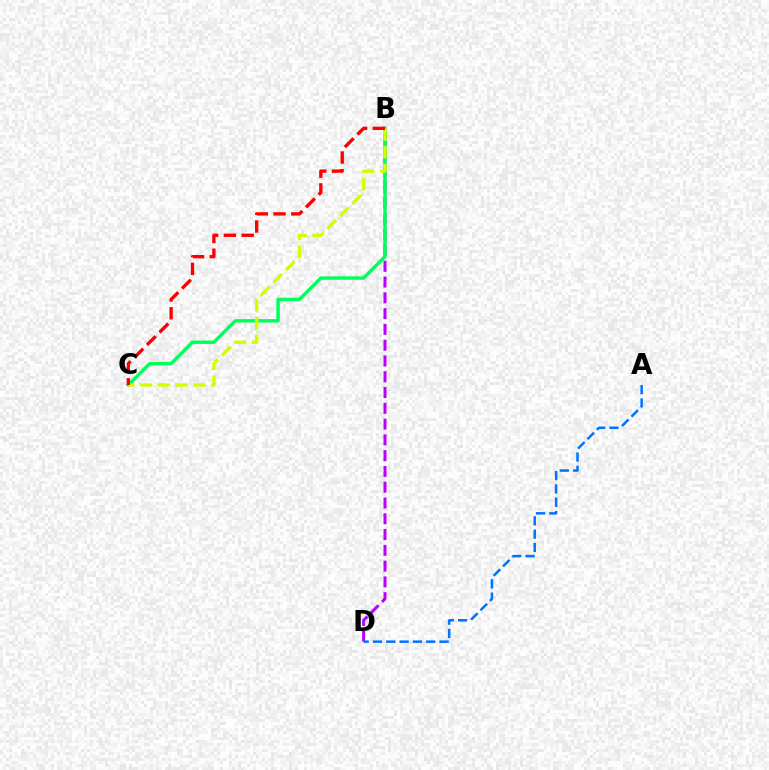{('B', 'D'): [{'color': '#b900ff', 'line_style': 'dashed', 'thickness': 2.14}], ('B', 'C'): [{'color': '#00ff5c', 'line_style': 'solid', 'thickness': 2.46}, {'color': '#d1ff00', 'line_style': 'dashed', 'thickness': 2.42}, {'color': '#ff0000', 'line_style': 'dashed', 'thickness': 2.41}], ('A', 'D'): [{'color': '#0074ff', 'line_style': 'dashed', 'thickness': 1.81}]}